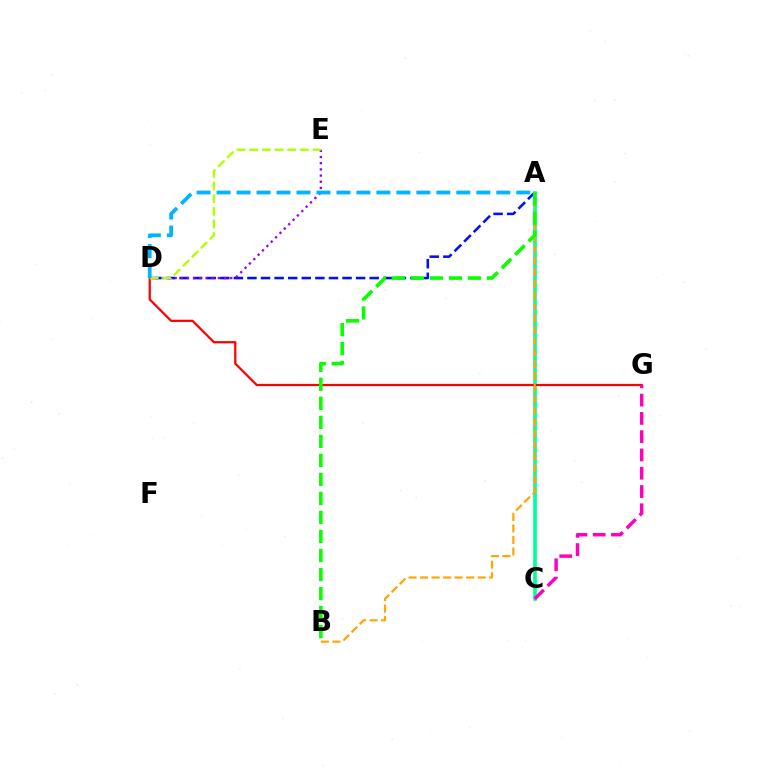{('A', 'D'): [{'color': '#0010ff', 'line_style': 'dashed', 'thickness': 1.85}, {'color': '#00b5ff', 'line_style': 'dashed', 'thickness': 2.71}], ('A', 'C'): [{'color': '#00ff9d', 'line_style': 'solid', 'thickness': 2.64}], ('D', 'G'): [{'color': '#ff0000', 'line_style': 'solid', 'thickness': 1.6}], ('D', 'E'): [{'color': '#9b00ff', 'line_style': 'dotted', 'thickness': 1.68}, {'color': '#b3ff00', 'line_style': 'dashed', 'thickness': 1.72}], ('A', 'B'): [{'color': '#ffa500', 'line_style': 'dashed', 'thickness': 1.57}, {'color': '#08ff00', 'line_style': 'dashed', 'thickness': 2.58}], ('C', 'G'): [{'color': '#ff00bd', 'line_style': 'dashed', 'thickness': 2.48}]}